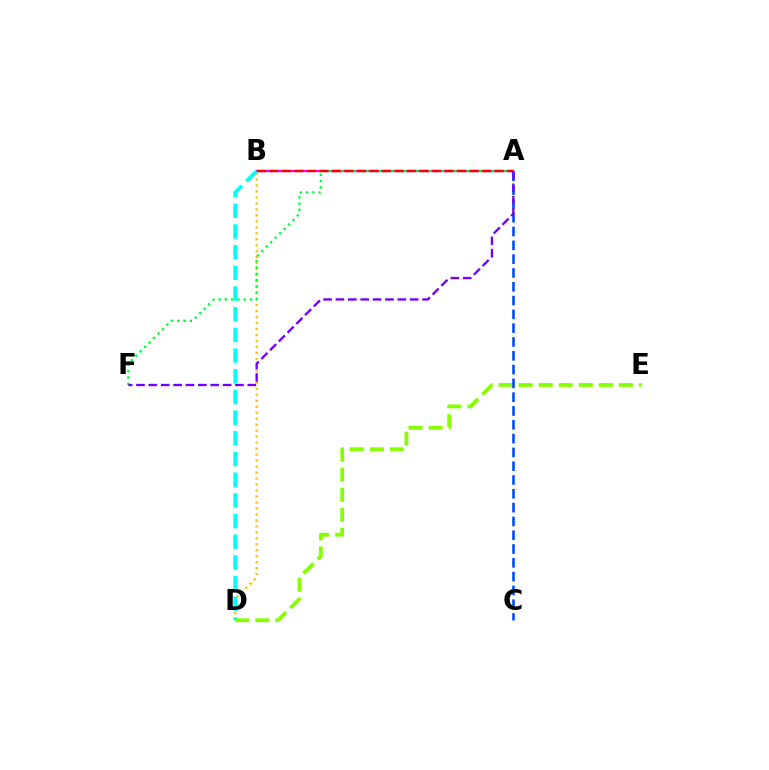{('A', 'B'): [{'color': '#ff00cf', 'line_style': 'solid', 'thickness': 1.64}, {'color': '#ff0000', 'line_style': 'dashed', 'thickness': 1.7}], ('B', 'D'): [{'color': '#ffbd00', 'line_style': 'dotted', 'thickness': 1.62}, {'color': '#00fff6', 'line_style': 'dashed', 'thickness': 2.81}], ('A', 'F'): [{'color': '#00ff39', 'line_style': 'dotted', 'thickness': 1.7}, {'color': '#7200ff', 'line_style': 'dashed', 'thickness': 1.68}], ('D', 'E'): [{'color': '#84ff00', 'line_style': 'dashed', 'thickness': 2.72}], ('A', 'C'): [{'color': '#004bff', 'line_style': 'dashed', 'thickness': 1.88}]}